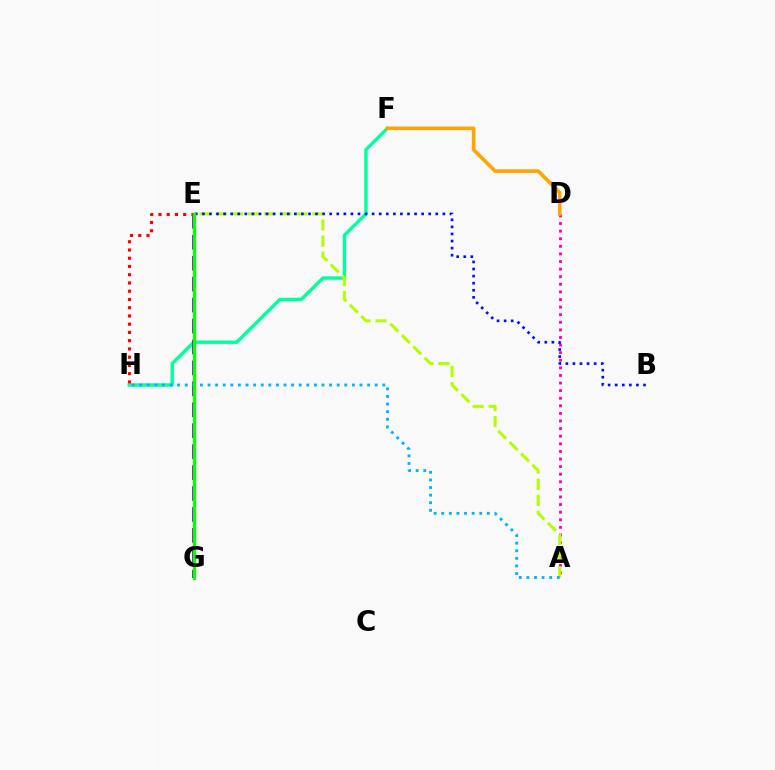{('F', 'H'): [{'color': '#00ff9d', 'line_style': 'solid', 'thickness': 2.44}], ('A', 'D'): [{'color': '#ff00bd', 'line_style': 'dotted', 'thickness': 2.06}], ('E', 'G'): [{'color': '#9b00ff', 'line_style': 'dashed', 'thickness': 2.84}, {'color': '#08ff00', 'line_style': 'solid', 'thickness': 2.41}], ('E', 'H'): [{'color': '#ff0000', 'line_style': 'dotted', 'thickness': 2.24}], ('A', 'E'): [{'color': '#b3ff00', 'line_style': 'dashed', 'thickness': 2.19}], ('A', 'H'): [{'color': '#00b5ff', 'line_style': 'dotted', 'thickness': 2.06}], ('D', 'F'): [{'color': '#ffa500', 'line_style': 'solid', 'thickness': 2.59}], ('B', 'E'): [{'color': '#0010ff', 'line_style': 'dotted', 'thickness': 1.92}]}